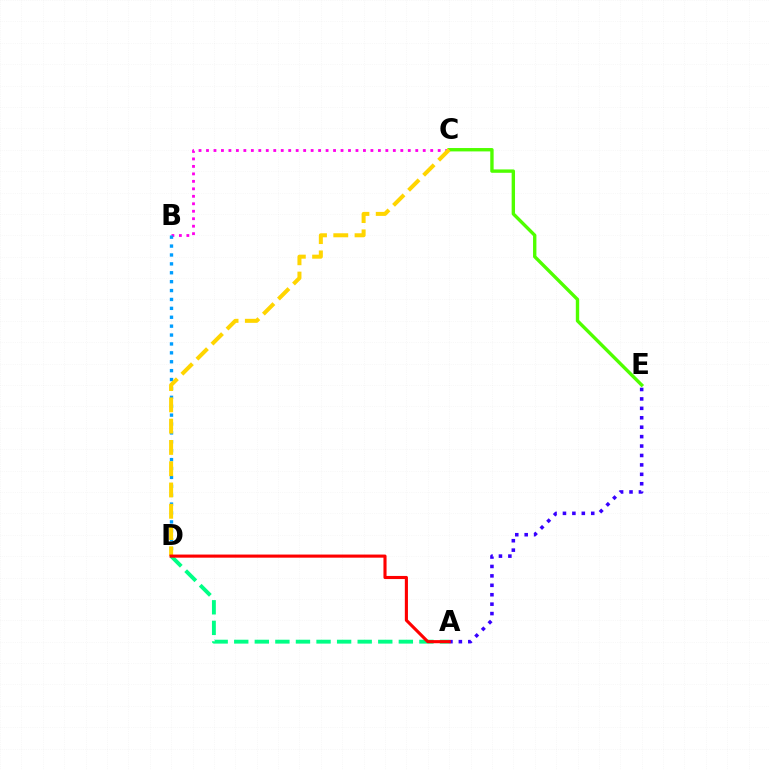{('B', 'C'): [{'color': '#ff00ed', 'line_style': 'dotted', 'thickness': 2.03}], ('B', 'D'): [{'color': '#009eff', 'line_style': 'dotted', 'thickness': 2.42}], ('A', 'D'): [{'color': '#00ff86', 'line_style': 'dashed', 'thickness': 2.8}, {'color': '#ff0000', 'line_style': 'solid', 'thickness': 2.24}], ('C', 'E'): [{'color': '#4fff00', 'line_style': 'solid', 'thickness': 2.43}], ('A', 'E'): [{'color': '#3700ff', 'line_style': 'dotted', 'thickness': 2.56}], ('C', 'D'): [{'color': '#ffd500', 'line_style': 'dashed', 'thickness': 2.89}]}